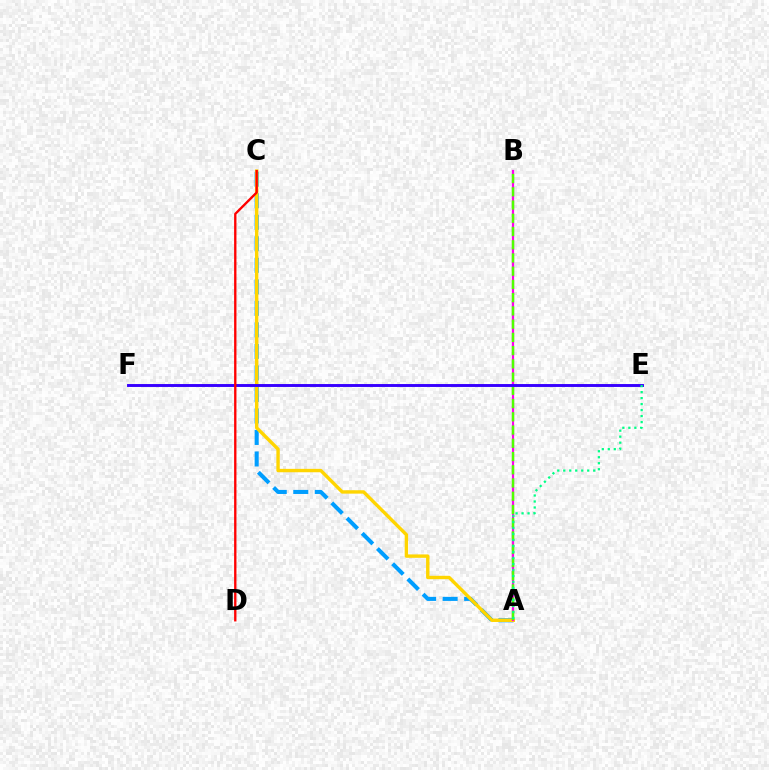{('A', 'C'): [{'color': '#009eff', 'line_style': 'dashed', 'thickness': 2.92}, {'color': '#ffd500', 'line_style': 'solid', 'thickness': 2.44}], ('A', 'B'): [{'color': '#ff00ed', 'line_style': 'solid', 'thickness': 1.6}, {'color': '#4fff00', 'line_style': 'dashed', 'thickness': 1.8}], ('E', 'F'): [{'color': '#3700ff', 'line_style': 'solid', 'thickness': 2.1}], ('C', 'D'): [{'color': '#ff0000', 'line_style': 'solid', 'thickness': 1.69}], ('A', 'E'): [{'color': '#00ff86', 'line_style': 'dotted', 'thickness': 1.63}]}